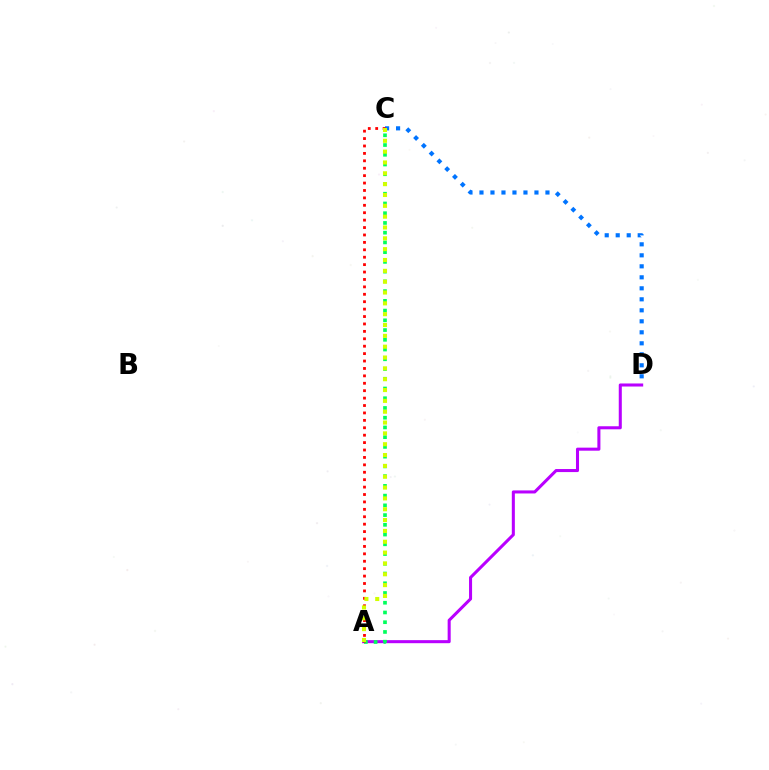{('A', 'D'): [{'color': '#b900ff', 'line_style': 'solid', 'thickness': 2.19}], ('C', 'D'): [{'color': '#0074ff', 'line_style': 'dotted', 'thickness': 2.99}], ('A', 'C'): [{'color': '#00ff5c', 'line_style': 'dotted', 'thickness': 2.65}, {'color': '#ff0000', 'line_style': 'dotted', 'thickness': 2.01}, {'color': '#d1ff00', 'line_style': 'dotted', 'thickness': 2.94}]}